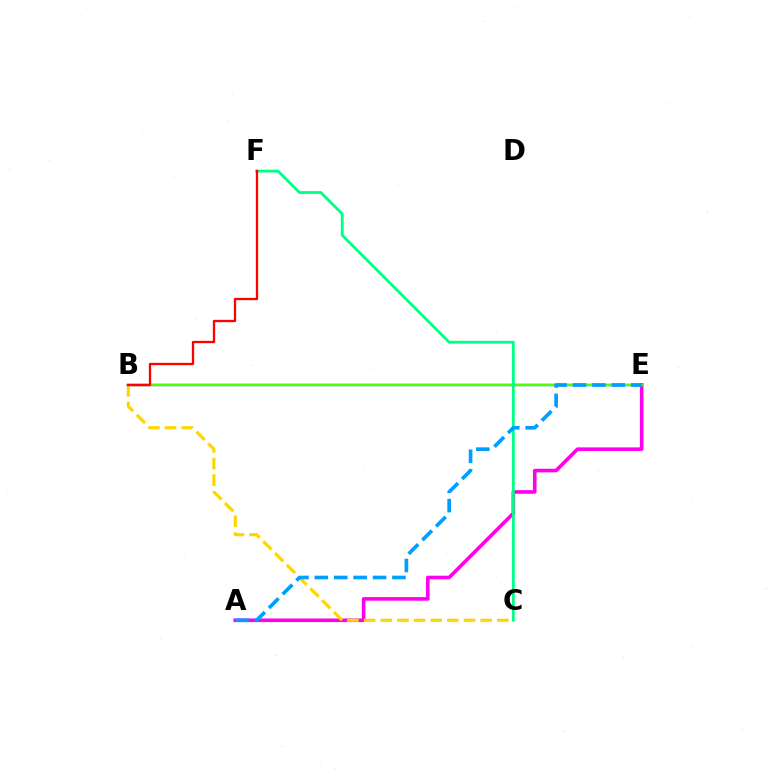{('B', 'E'): [{'color': '#3700ff', 'line_style': 'solid', 'thickness': 1.64}, {'color': '#4fff00', 'line_style': 'solid', 'thickness': 1.67}], ('A', 'E'): [{'color': '#ff00ed', 'line_style': 'solid', 'thickness': 2.59}, {'color': '#009eff', 'line_style': 'dashed', 'thickness': 2.64}], ('B', 'C'): [{'color': '#ffd500', 'line_style': 'dashed', 'thickness': 2.26}], ('C', 'F'): [{'color': '#00ff86', 'line_style': 'solid', 'thickness': 2.02}], ('B', 'F'): [{'color': '#ff0000', 'line_style': 'solid', 'thickness': 1.66}]}